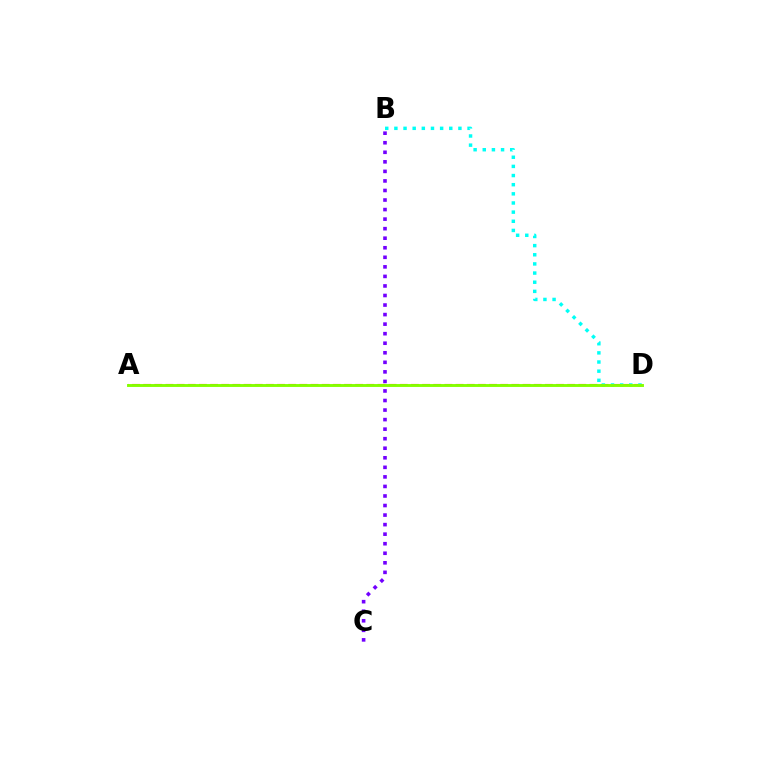{('A', 'D'): [{'color': '#ff0000', 'line_style': 'dashed', 'thickness': 1.52}, {'color': '#84ff00', 'line_style': 'solid', 'thickness': 2.09}], ('B', 'C'): [{'color': '#7200ff', 'line_style': 'dotted', 'thickness': 2.59}], ('B', 'D'): [{'color': '#00fff6', 'line_style': 'dotted', 'thickness': 2.49}]}